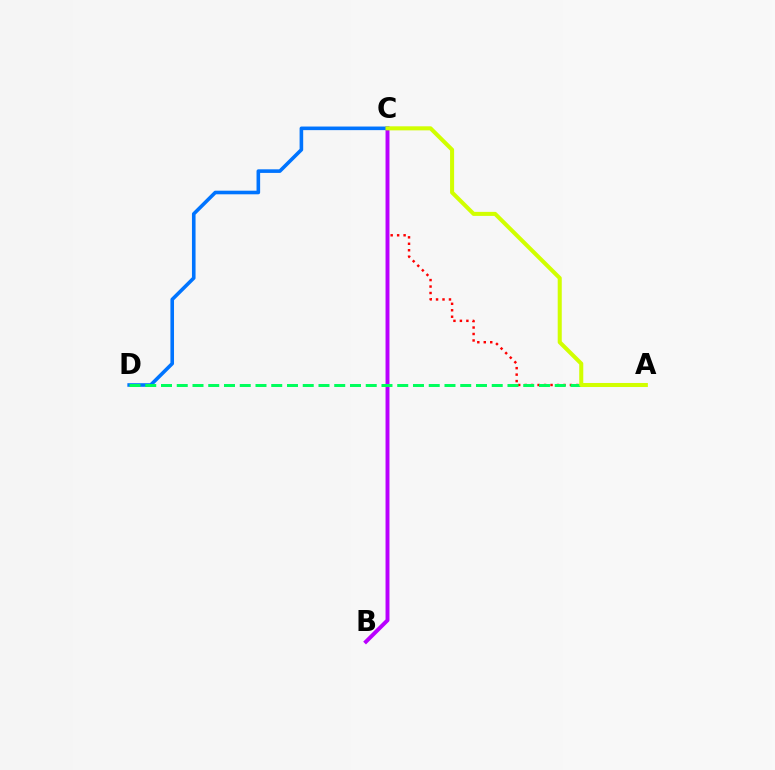{('A', 'C'): [{'color': '#ff0000', 'line_style': 'dotted', 'thickness': 1.76}, {'color': '#d1ff00', 'line_style': 'solid', 'thickness': 2.91}], ('B', 'C'): [{'color': '#b900ff', 'line_style': 'solid', 'thickness': 2.82}], ('C', 'D'): [{'color': '#0074ff', 'line_style': 'solid', 'thickness': 2.59}], ('A', 'D'): [{'color': '#00ff5c', 'line_style': 'dashed', 'thickness': 2.14}]}